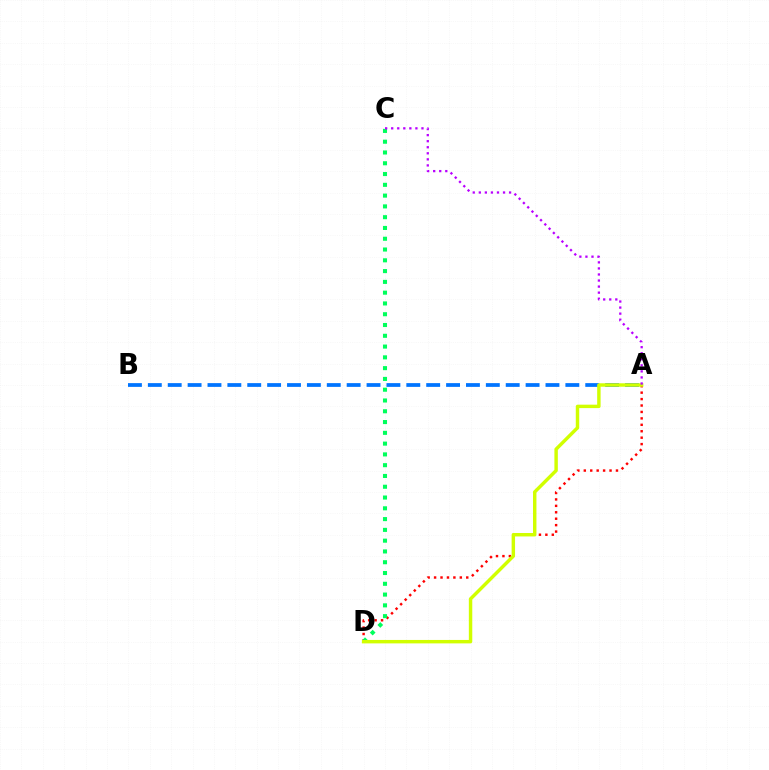{('A', 'D'): [{'color': '#ff0000', 'line_style': 'dotted', 'thickness': 1.75}, {'color': '#d1ff00', 'line_style': 'solid', 'thickness': 2.47}], ('C', 'D'): [{'color': '#00ff5c', 'line_style': 'dotted', 'thickness': 2.93}], ('A', 'B'): [{'color': '#0074ff', 'line_style': 'dashed', 'thickness': 2.7}], ('A', 'C'): [{'color': '#b900ff', 'line_style': 'dotted', 'thickness': 1.64}]}